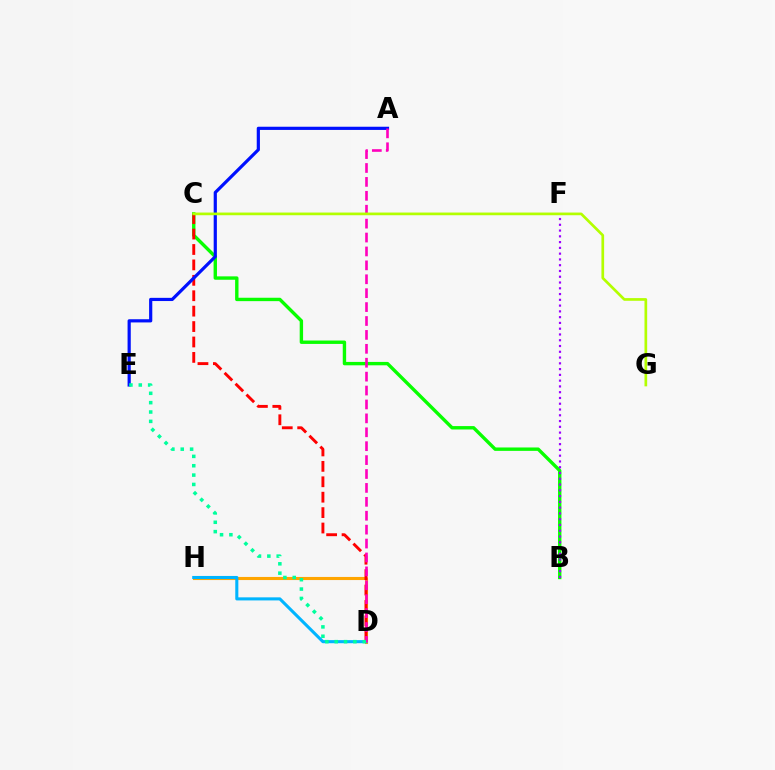{('B', 'C'): [{'color': '#08ff00', 'line_style': 'solid', 'thickness': 2.44}], ('D', 'H'): [{'color': '#ffa500', 'line_style': 'solid', 'thickness': 2.23}, {'color': '#00b5ff', 'line_style': 'solid', 'thickness': 2.22}], ('B', 'F'): [{'color': '#9b00ff', 'line_style': 'dotted', 'thickness': 1.57}], ('C', 'D'): [{'color': '#ff0000', 'line_style': 'dashed', 'thickness': 2.09}], ('A', 'E'): [{'color': '#0010ff', 'line_style': 'solid', 'thickness': 2.3}], ('A', 'D'): [{'color': '#ff00bd', 'line_style': 'dashed', 'thickness': 1.89}], ('C', 'G'): [{'color': '#b3ff00', 'line_style': 'solid', 'thickness': 1.93}], ('D', 'E'): [{'color': '#00ff9d', 'line_style': 'dotted', 'thickness': 2.54}]}